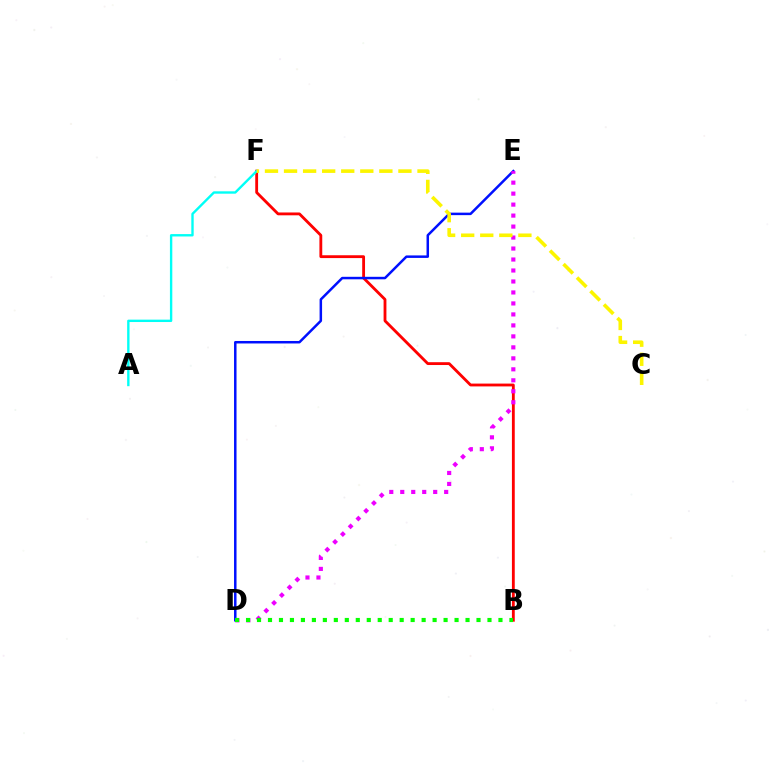{('B', 'F'): [{'color': '#ff0000', 'line_style': 'solid', 'thickness': 2.04}], ('D', 'E'): [{'color': '#0010ff', 'line_style': 'solid', 'thickness': 1.8}, {'color': '#ee00ff', 'line_style': 'dotted', 'thickness': 2.98}], ('A', 'F'): [{'color': '#00fff6', 'line_style': 'solid', 'thickness': 1.71}], ('B', 'D'): [{'color': '#08ff00', 'line_style': 'dotted', 'thickness': 2.98}], ('C', 'F'): [{'color': '#fcf500', 'line_style': 'dashed', 'thickness': 2.59}]}